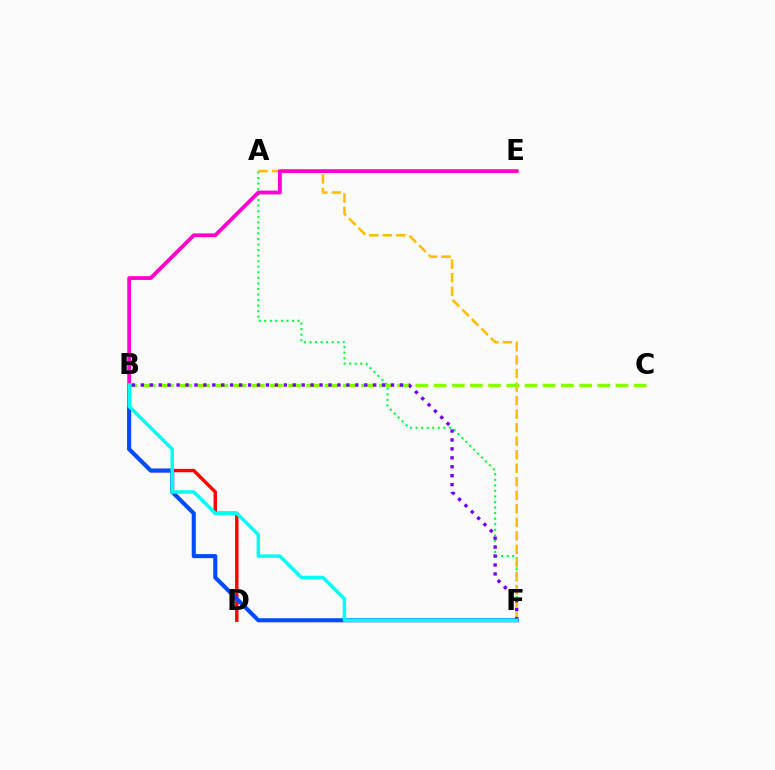{('A', 'F'): [{'color': '#00ff39', 'line_style': 'dotted', 'thickness': 1.51}, {'color': '#ffbd00', 'line_style': 'dashed', 'thickness': 1.84}], ('B', 'C'): [{'color': '#84ff00', 'line_style': 'dashed', 'thickness': 2.47}], ('B', 'D'): [{'color': '#ff0000', 'line_style': 'solid', 'thickness': 2.45}], ('B', 'F'): [{'color': '#004bff', 'line_style': 'solid', 'thickness': 2.93}, {'color': '#7200ff', 'line_style': 'dotted', 'thickness': 2.43}, {'color': '#00fff6', 'line_style': 'solid', 'thickness': 2.49}], ('B', 'E'): [{'color': '#ff00cf', 'line_style': 'solid', 'thickness': 2.72}]}